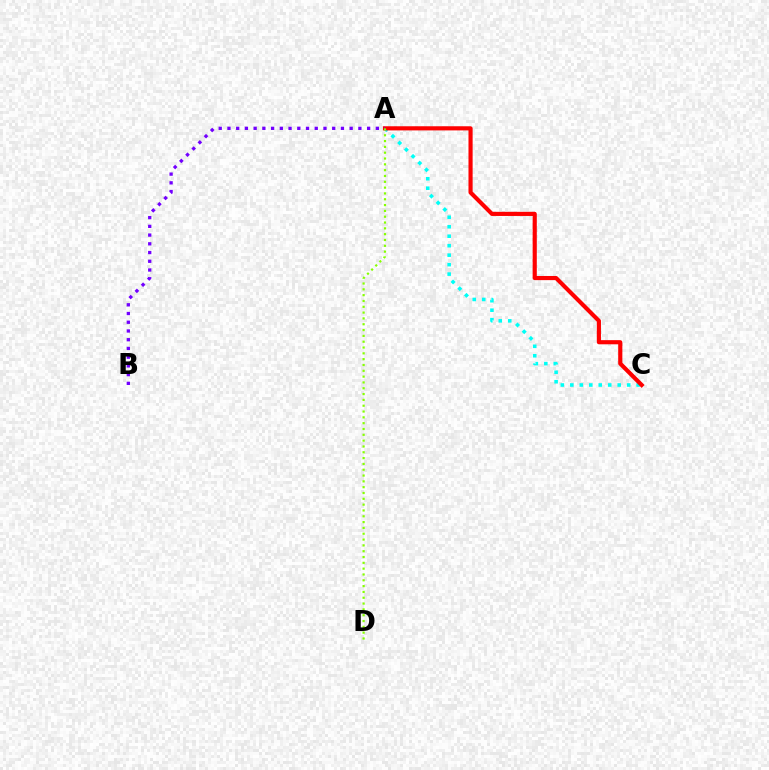{('A', 'C'): [{'color': '#00fff6', 'line_style': 'dotted', 'thickness': 2.57}, {'color': '#ff0000', 'line_style': 'solid', 'thickness': 2.99}], ('A', 'B'): [{'color': '#7200ff', 'line_style': 'dotted', 'thickness': 2.37}], ('A', 'D'): [{'color': '#84ff00', 'line_style': 'dotted', 'thickness': 1.58}]}